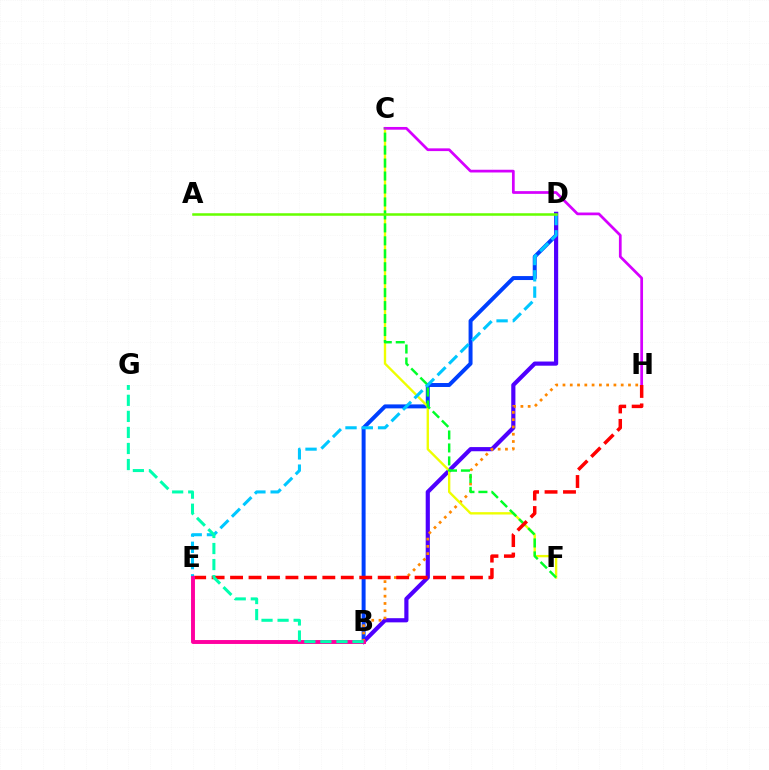{('B', 'D'): [{'color': '#003fff', 'line_style': 'solid', 'thickness': 2.85}, {'color': '#4f00ff', 'line_style': 'solid', 'thickness': 3.0}], ('B', 'H'): [{'color': '#ff8800', 'line_style': 'dotted', 'thickness': 1.98}], ('C', 'F'): [{'color': '#eeff00', 'line_style': 'solid', 'thickness': 1.7}, {'color': '#00ff27', 'line_style': 'dashed', 'thickness': 1.76}], ('D', 'E'): [{'color': '#00c7ff', 'line_style': 'dashed', 'thickness': 2.21}], ('C', 'H'): [{'color': '#d600ff', 'line_style': 'solid', 'thickness': 1.97}], ('E', 'H'): [{'color': '#ff0000', 'line_style': 'dashed', 'thickness': 2.51}], ('B', 'E'): [{'color': '#ff00a0', 'line_style': 'solid', 'thickness': 2.82}], ('B', 'G'): [{'color': '#00ffaf', 'line_style': 'dashed', 'thickness': 2.18}], ('A', 'D'): [{'color': '#66ff00', 'line_style': 'solid', 'thickness': 1.82}]}